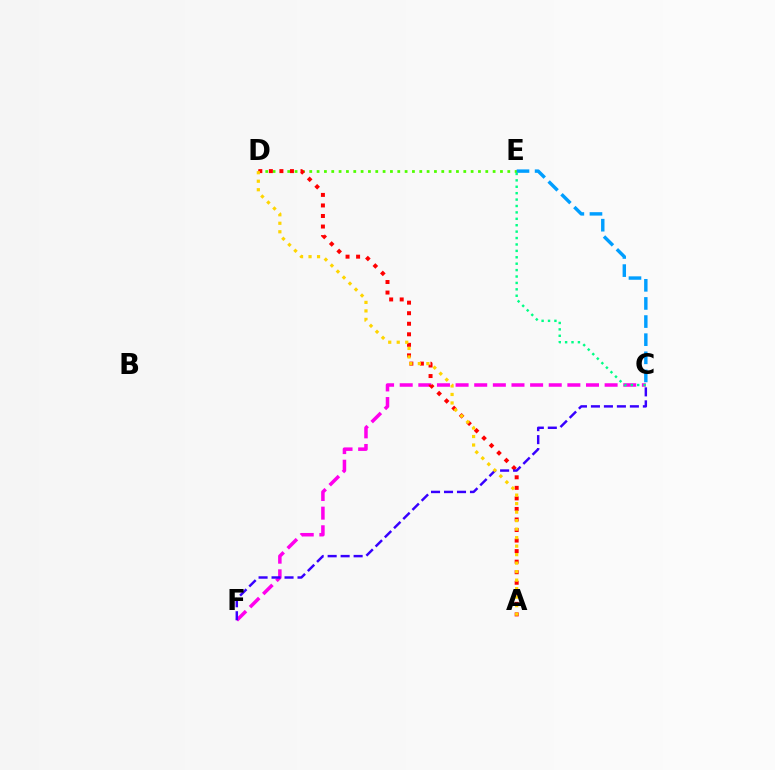{('D', 'E'): [{'color': '#4fff00', 'line_style': 'dotted', 'thickness': 1.99}], ('C', 'F'): [{'color': '#ff00ed', 'line_style': 'dashed', 'thickness': 2.53}, {'color': '#3700ff', 'line_style': 'dashed', 'thickness': 1.76}], ('A', 'D'): [{'color': '#ff0000', 'line_style': 'dotted', 'thickness': 2.87}, {'color': '#ffd500', 'line_style': 'dotted', 'thickness': 2.31}], ('C', 'E'): [{'color': '#009eff', 'line_style': 'dashed', 'thickness': 2.46}, {'color': '#00ff86', 'line_style': 'dotted', 'thickness': 1.74}]}